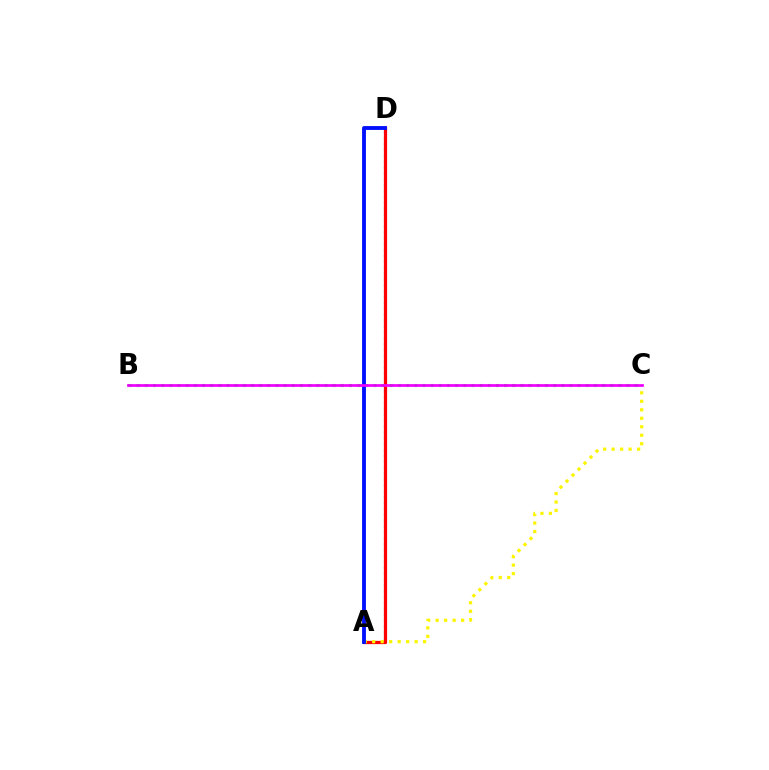{('B', 'C'): [{'color': '#08ff00', 'line_style': 'dotted', 'thickness': 2.22}, {'color': '#ee00ff', 'line_style': 'solid', 'thickness': 1.95}], ('A', 'D'): [{'color': '#00fff6', 'line_style': 'dotted', 'thickness': 1.6}, {'color': '#ff0000', 'line_style': 'solid', 'thickness': 2.33}, {'color': '#0010ff', 'line_style': 'solid', 'thickness': 2.78}], ('A', 'C'): [{'color': '#fcf500', 'line_style': 'dotted', 'thickness': 2.31}]}